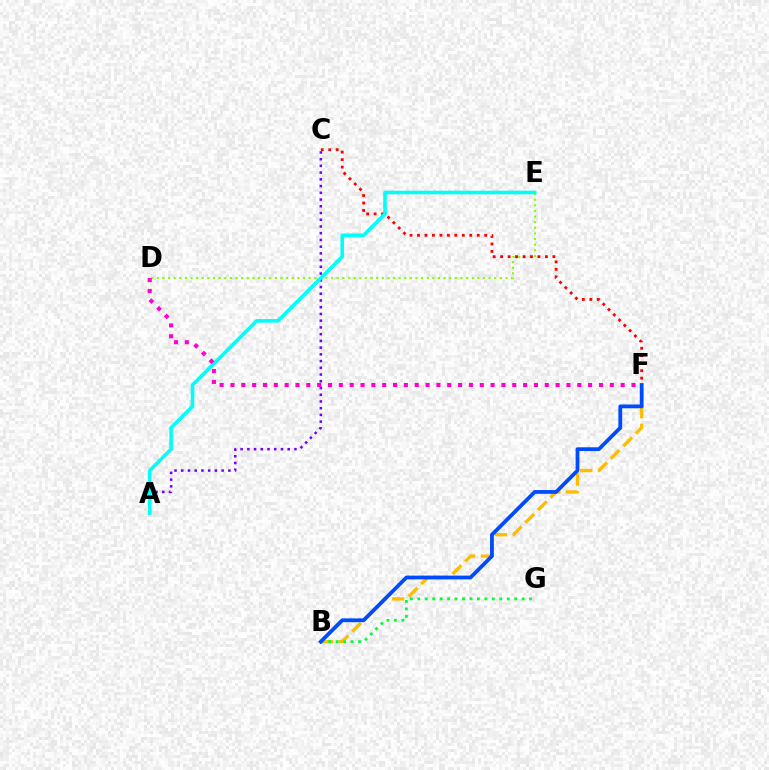{('B', 'F'): [{'color': '#ffbd00', 'line_style': 'dashed', 'thickness': 2.41}, {'color': '#004bff', 'line_style': 'solid', 'thickness': 2.72}], ('D', 'E'): [{'color': '#84ff00', 'line_style': 'dotted', 'thickness': 1.53}], ('A', 'C'): [{'color': '#7200ff', 'line_style': 'dotted', 'thickness': 1.83}], ('B', 'G'): [{'color': '#00ff39', 'line_style': 'dotted', 'thickness': 2.03}], ('C', 'F'): [{'color': '#ff0000', 'line_style': 'dotted', 'thickness': 2.03}], ('A', 'E'): [{'color': '#00fff6', 'line_style': 'solid', 'thickness': 2.58}], ('D', 'F'): [{'color': '#ff00cf', 'line_style': 'dotted', 'thickness': 2.94}]}